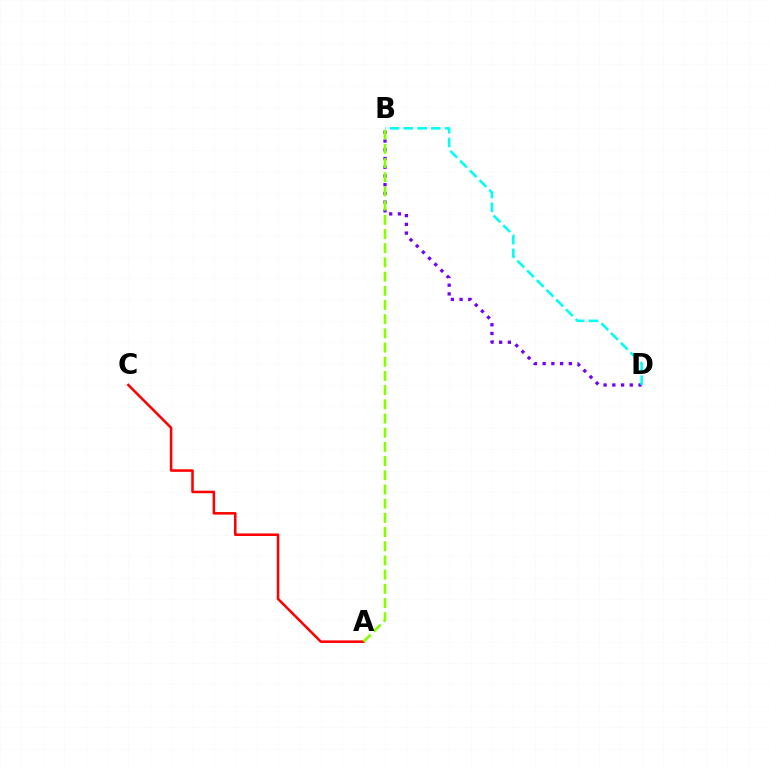{('A', 'C'): [{'color': '#ff0000', 'line_style': 'solid', 'thickness': 1.83}], ('B', 'D'): [{'color': '#7200ff', 'line_style': 'dotted', 'thickness': 2.37}, {'color': '#00fff6', 'line_style': 'dashed', 'thickness': 1.87}], ('A', 'B'): [{'color': '#84ff00', 'line_style': 'dashed', 'thickness': 1.93}]}